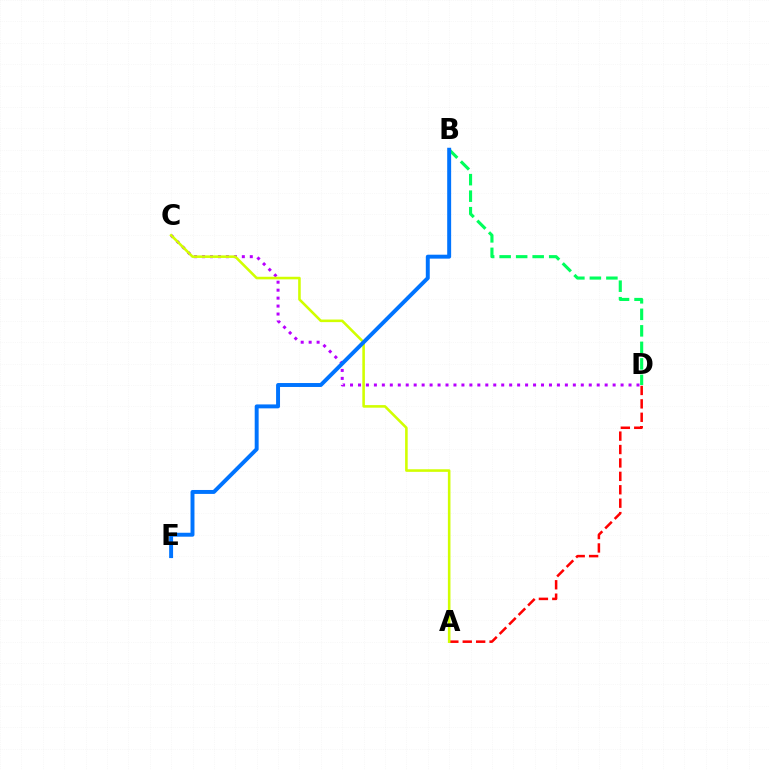{('A', 'D'): [{'color': '#ff0000', 'line_style': 'dashed', 'thickness': 1.82}], ('B', 'D'): [{'color': '#00ff5c', 'line_style': 'dashed', 'thickness': 2.24}], ('C', 'D'): [{'color': '#b900ff', 'line_style': 'dotted', 'thickness': 2.16}], ('A', 'C'): [{'color': '#d1ff00', 'line_style': 'solid', 'thickness': 1.86}], ('B', 'E'): [{'color': '#0074ff', 'line_style': 'solid', 'thickness': 2.83}]}